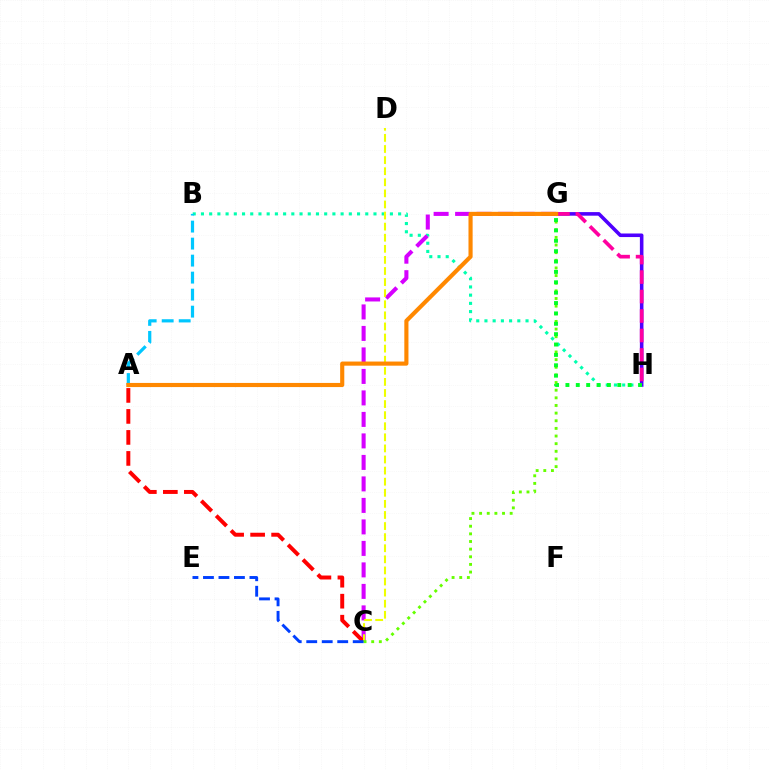{('B', 'H'): [{'color': '#00ffaf', 'line_style': 'dotted', 'thickness': 2.23}], ('G', 'H'): [{'color': '#4f00ff', 'line_style': 'solid', 'thickness': 2.57}, {'color': '#ff00a0', 'line_style': 'dashed', 'thickness': 2.65}, {'color': '#00ff27', 'line_style': 'dotted', 'thickness': 2.82}], ('C', 'G'): [{'color': '#d600ff', 'line_style': 'dashed', 'thickness': 2.92}, {'color': '#66ff00', 'line_style': 'dotted', 'thickness': 2.08}], ('A', 'B'): [{'color': '#00c7ff', 'line_style': 'dashed', 'thickness': 2.31}], ('A', 'C'): [{'color': '#ff0000', 'line_style': 'dashed', 'thickness': 2.85}], ('C', 'D'): [{'color': '#eeff00', 'line_style': 'dashed', 'thickness': 1.51}], ('A', 'G'): [{'color': '#ff8800', 'line_style': 'solid', 'thickness': 2.98}], ('C', 'E'): [{'color': '#003fff', 'line_style': 'dashed', 'thickness': 2.1}]}